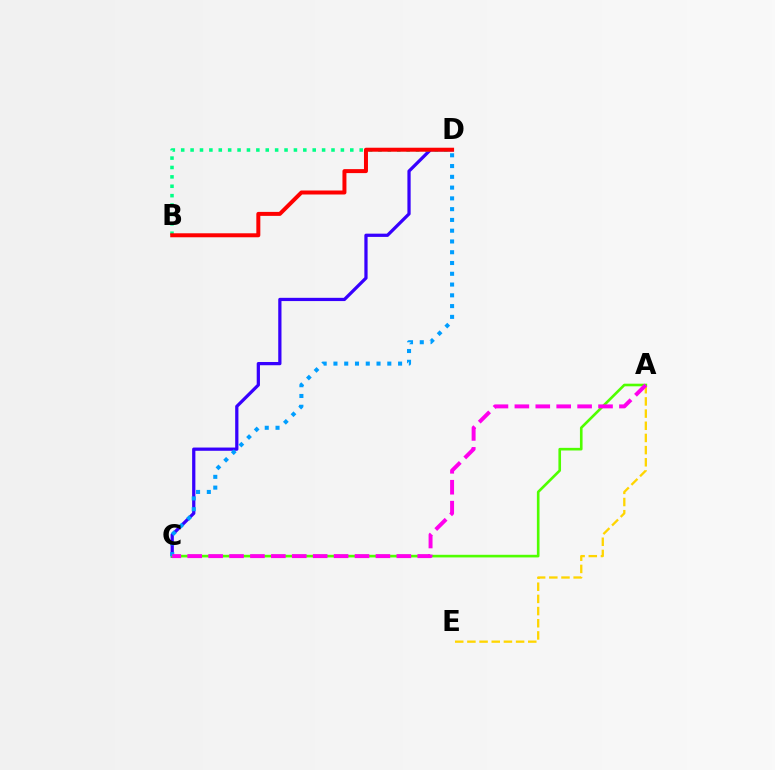{('A', 'E'): [{'color': '#ffd500', 'line_style': 'dashed', 'thickness': 1.65}], ('C', 'D'): [{'color': '#3700ff', 'line_style': 'solid', 'thickness': 2.33}, {'color': '#009eff', 'line_style': 'dotted', 'thickness': 2.93}], ('A', 'C'): [{'color': '#4fff00', 'line_style': 'solid', 'thickness': 1.89}, {'color': '#ff00ed', 'line_style': 'dashed', 'thickness': 2.84}], ('B', 'D'): [{'color': '#00ff86', 'line_style': 'dotted', 'thickness': 2.55}, {'color': '#ff0000', 'line_style': 'solid', 'thickness': 2.87}]}